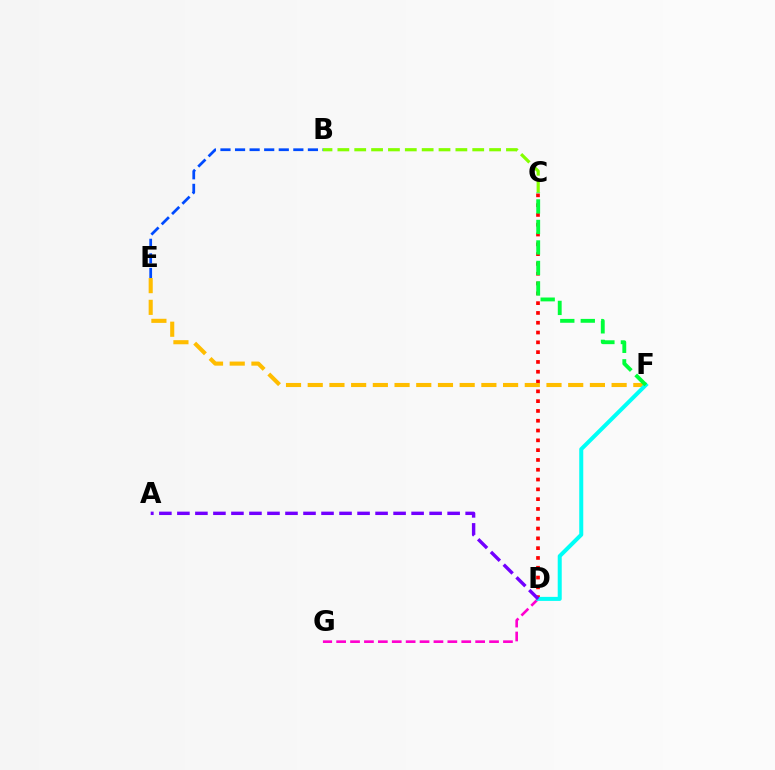{('C', 'D'): [{'color': '#ff0000', 'line_style': 'dotted', 'thickness': 2.66}], ('E', 'F'): [{'color': '#ffbd00', 'line_style': 'dashed', 'thickness': 2.95}], ('B', 'E'): [{'color': '#004bff', 'line_style': 'dashed', 'thickness': 1.98}], ('D', 'G'): [{'color': '#ff00cf', 'line_style': 'dashed', 'thickness': 1.89}], ('B', 'C'): [{'color': '#84ff00', 'line_style': 'dashed', 'thickness': 2.29}], ('D', 'F'): [{'color': '#00fff6', 'line_style': 'solid', 'thickness': 2.89}], ('C', 'F'): [{'color': '#00ff39', 'line_style': 'dashed', 'thickness': 2.78}], ('A', 'D'): [{'color': '#7200ff', 'line_style': 'dashed', 'thickness': 2.45}]}